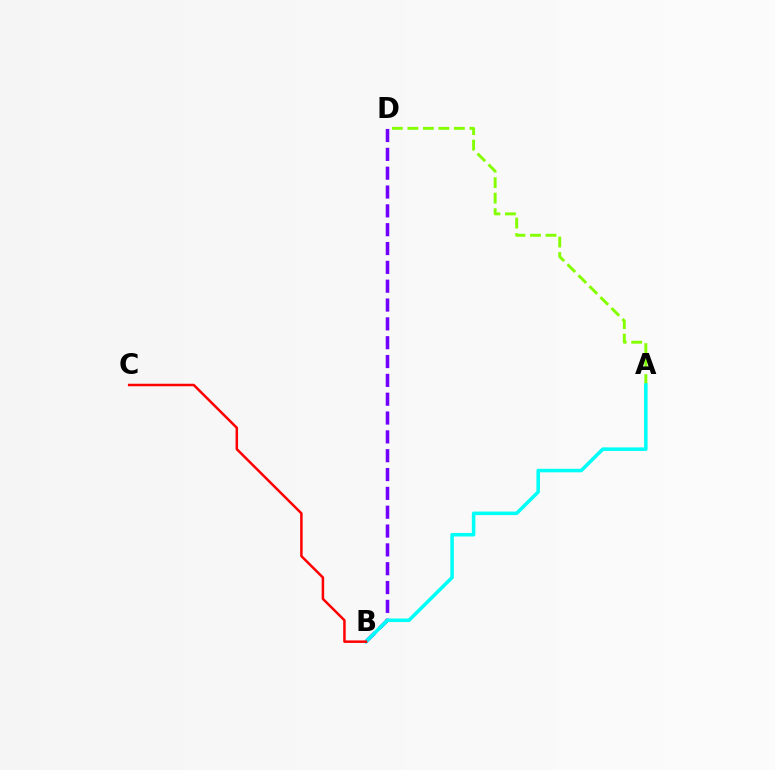{('B', 'D'): [{'color': '#7200ff', 'line_style': 'dashed', 'thickness': 2.56}], ('A', 'D'): [{'color': '#84ff00', 'line_style': 'dashed', 'thickness': 2.11}], ('A', 'B'): [{'color': '#00fff6', 'line_style': 'solid', 'thickness': 2.54}], ('B', 'C'): [{'color': '#ff0000', 'line_style': 'solid', 'thickness': 1.8}]}